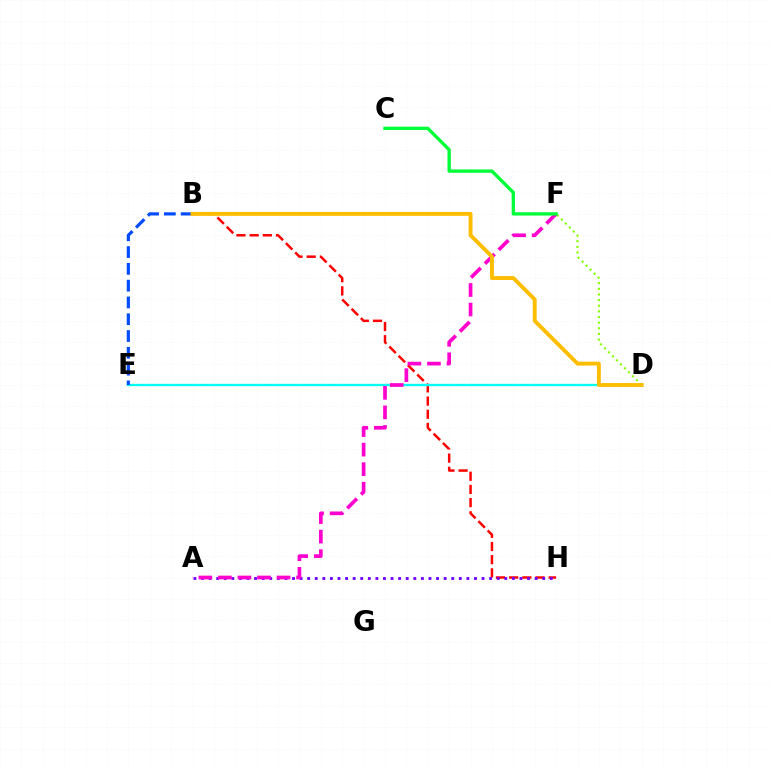{('B', 'H'): [{'color': '#ff0000', 'line_style': 'dashed', 'thickness': 1.79}], ('D', 'E'): [{'color': '#00fff6', 'line_style': 'solid', 'thickness': 1.69}], ('D', 'F'): [{'color': '#84ff00', 'line_style': 'dotted', 'thickness': 1.53}], ('B', 'E'): [{'color': '#004bff', 'line_style': 'dashed', 'thickness': 2.28}], ('A', 'H'): [{'color': '#7200ff', 'line_style': 'dotted', 'thickness': 2.06}], ('A', 'F'): [{'color': '#ff00cf', 'line_style': 'dashed', 'thickness': 2.65}], ('B', 'D'): [{'color': '#ffbd00', 'line_style': 'solid', 'thickness': 2.81}], ('C', 'F'): [{'color': '#00ff39', 'line_style': 'solid', 'thickness': 2.41}]}